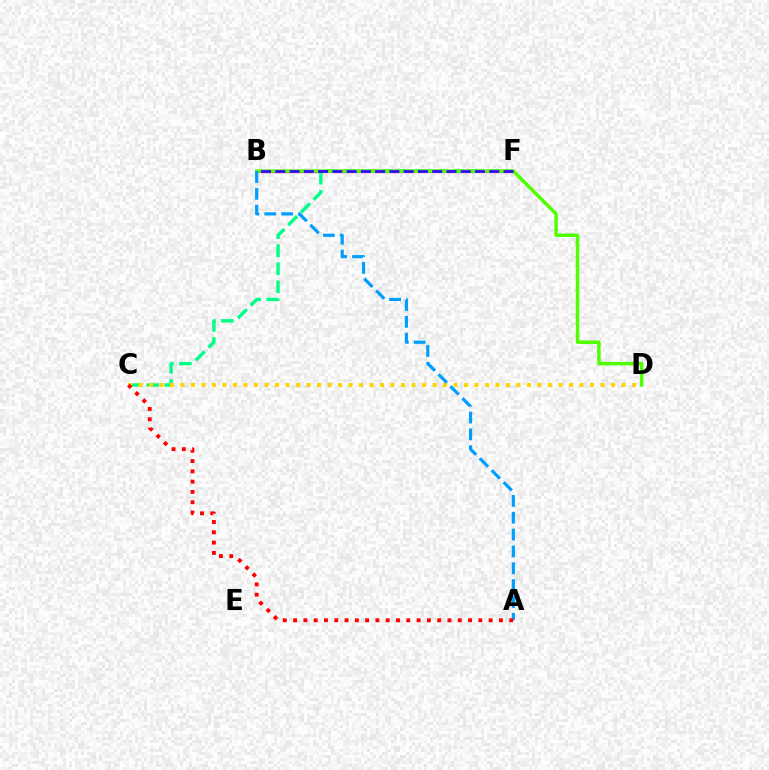{('B', 'F'): [{'color': '#ff00ed', 'line_style': 'solid', 'thickness': 2.37}, {'color': '#3700ff', 'line_style': 'dashed', 'thickness': 1.94}], ('C', 'F'): [{'color': '#00ff86', 'line_style': 'dashed', 'thickness': 2.45}], ('C', 'D'): [{'color': '#ffd500', 'line_style': 'dotted', 'thickness': 2.85}], ('B', 'D'): [{'color': '#4fff00', 'line_style': 'solid', 'thickness': 2.49}], ('A', 'B'): [{'color': '#009eff', 'line_style': 'dashed', 'thickness': 2.29}], ('A', 'C'): [{'color': '#ff0000', 'line_style': 'dotted', 'thickness': 2.8}]}